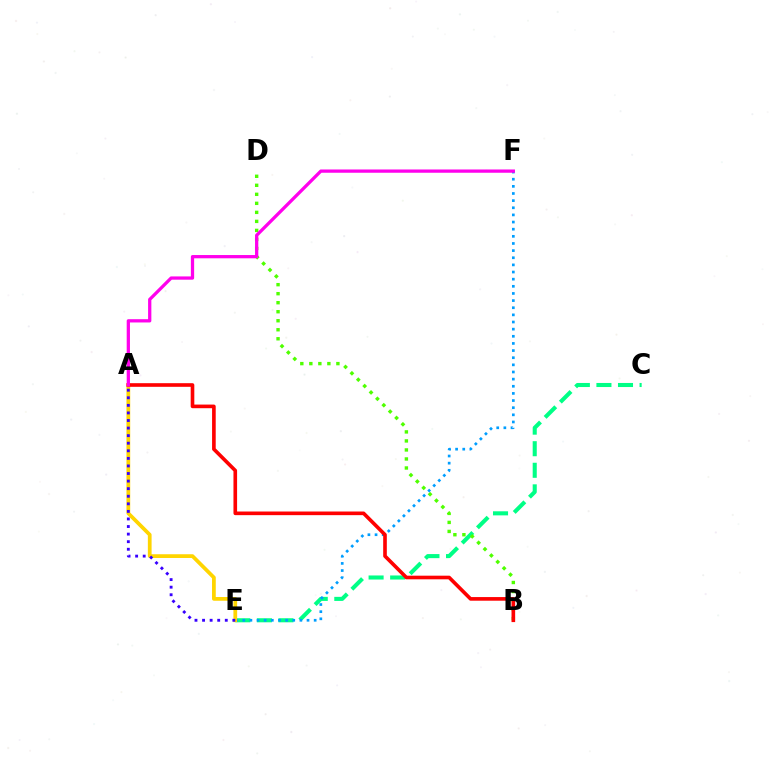{('C', 'E'): [{'color': '#00ff86', 'line_style': 'dashed', 'thickness': 2.93}], ('B', 'D'): [{'color': '#4fff00', 'line_style': 'dotted', 'thickness': 2.45}], ('E', 'F'): [{'color': '#009eff', 'line_style': 'dotted', 'thickness': 1.94}], ('A', 'E'): [{'color': '#ffd500', 'line_style': 'solid', 'thickness': 2.7}, {'color': '#3700ff', 'line_style': 'dotted', 'thickness': 2.06}], ('A', 'B'): [{'color': '#ff0000', 'line_style': 'solid', 'thickness': 2.62}], ('A', 'F'): [{'color': '#ff00ed', 'line_style': 'solid', 'thickness': 2.35}]}